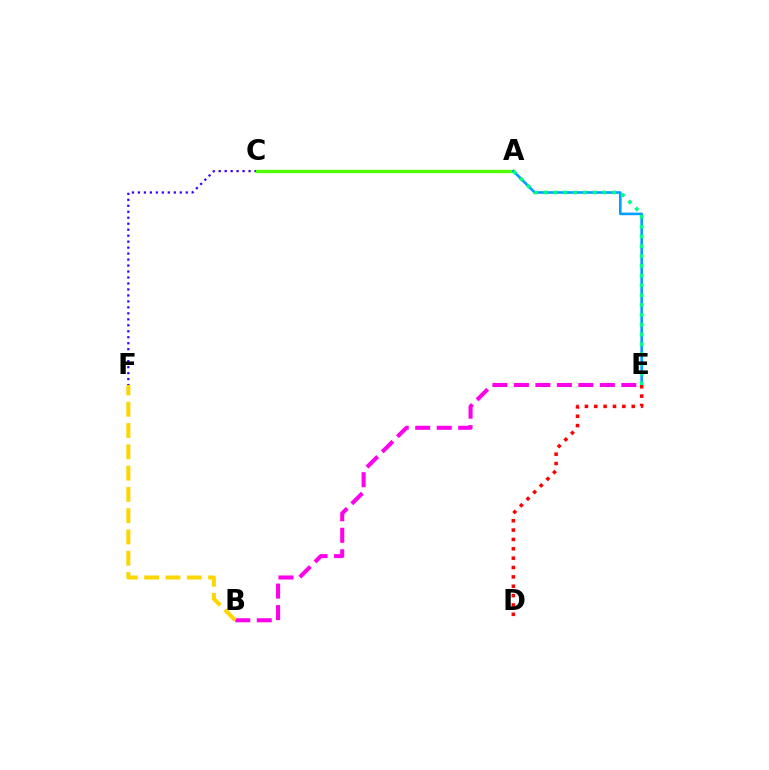{('B', 'E'): [{'color': '#ff00ed', 'line_style': 'dashed', 'thickness': 2.92}], ('C', 'F'): [{'color': '#3700ff', 'line_style': 'dotted', 'thickness': 1.62}], ('B', 'F'): [{'color': '#ffd500', 'line_style': 'dashed', 'thickness': 2.89}], ('A', 'C'): [{'color': '#4fff00', 'line_style': 'solid', 'thickness': 2.39}], ('A', 'E'): [{'color': '#009eff', 'line_style': 'solid', 'thickness': 1.88}, {'color': '#00ff86', 'line_style': 'dotted', 'thickness': 2.66}], ('D', 'E'): [{'color': '#ff0000', 'line_style': 'dotted', 'thickness': 2.54}]}